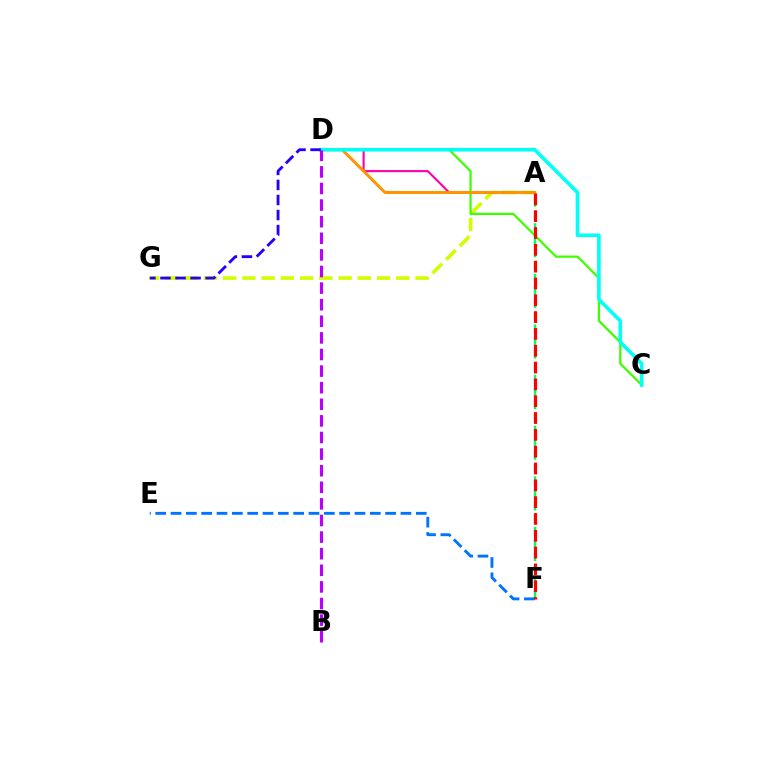{('A', 'G'): [{'color': '#d1ff00', 'line_style': 'dashed', 'thickness': 2.61}], ('A', 'D'): [{'color': '#ff00ac', 'line_style': 'solid', 'thickness': 1.53}, {'color': '#ff9400', 'line_style': 'solid', 'thickness': 2.14}], ('A', 'F'): [{'color': '#00ff5c', 'line_style': 'dashed', 'thickness': 1.72}, {'color': '#ff0000', 'line_style': 'dashed', 'thickness': 2.28}], ('C', 'D'): [{'color': '#3dff00', 'line_style': 'solid', 'thickness': 1.61}, {'color': '#00fff6', 'line_style': 'solid', 'thickness': 2.61}], ('E', 'F'): [{'color': '#0074ff', 'line_style': 'dashed', 'thickness': 2.08}], ('D', 'G'): [{'color': '#2500ff', 'line_style': 'dashed', 'thickness': 2.04}], ('B', 'D'): [{'color': '#b900ff', 'line_style': 'dashed', 'thickness': 2.26}]}